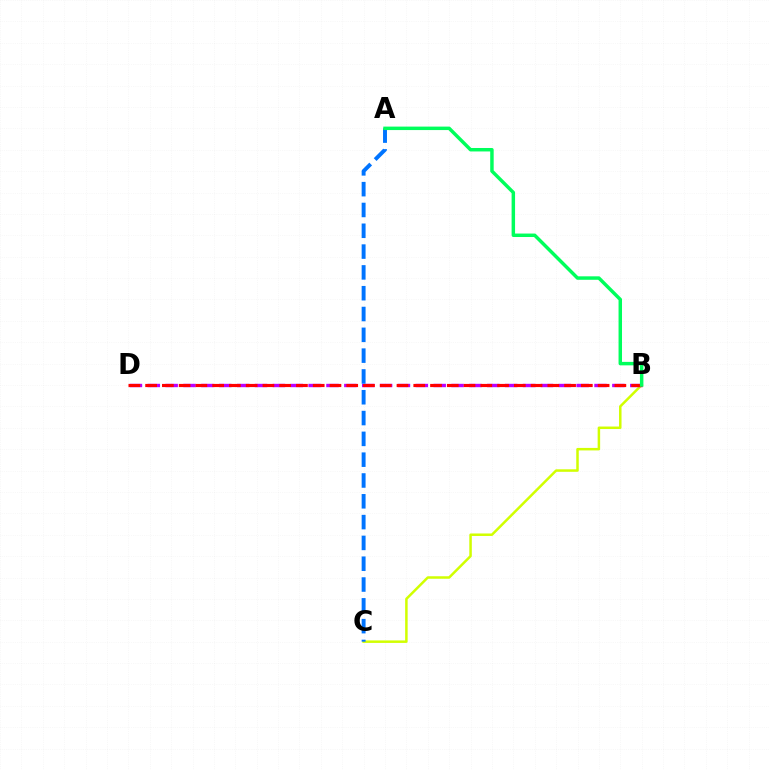{('B', 'C'): [{'color': '#d1ff00', 'line_style': 'solid', 'thickness': 1.8}], ('B', 'D'): [{'color': '#b900ff', 'line_style': 'dashed', 'thickness': 2.43}, {'color': '#ff0000', 'line_style': 'dashed', 'thickness': 2.28}], ('A', 'C'): [{'color': '#0074ff', 'line_style': 'dashed', 'thickness': 2.83}], ('A', 'B'): [{'color': '#00ff5c', 'line_style': 'solid', 'thickness': 2.49}]}